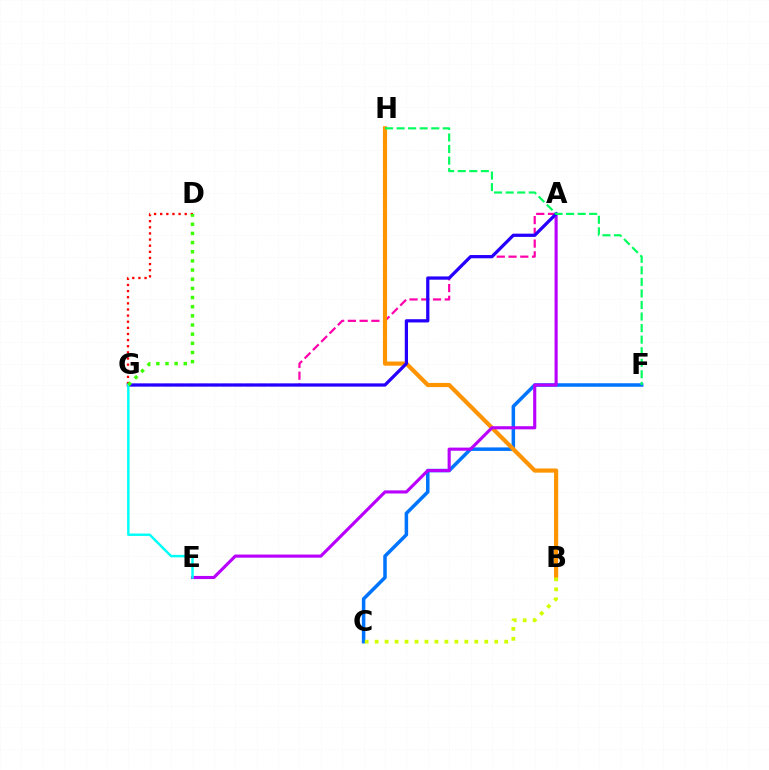{('C', 'F'): [{'color': '#0074ff', 'line_style': 'solid', 'thickness': 2.53}], ('A', 'G'): [{'color': '#ff00ac', 'line_style': 'dashed', 'thickness': 1.6}, {'color': '#2500ff', 'line_style': 'solid', 'thickness': 2.34}], ('B', 'H'): [{'color': '#ff9400', 'line_style': 'solid', 'thickness': 2.99}], ('D', 'G'): [{'color': '#ff0000', 'line_style': 'dotted', 'thickness': 1.66}, {'color': '#3dff00', 'line_style': 'dotted', 'thickness': 2.49}], ('A', 'E'): [{'color': '#b900ff', 'line_style': 'solid', 'thickness': 2.25}], ('F', 'H'): [{'color': '#00ff5c', 'line_style': 'dashed', 'thickness': 1.57}], ('E', 'G'): [{'color': '#00fff6', 'line_style': 'solid', 'thickness': 1.77}], ('B', 'C'): [{'color': '#d1ff00', 'line_style': 'dotted', 'thickness': 2.71}]}